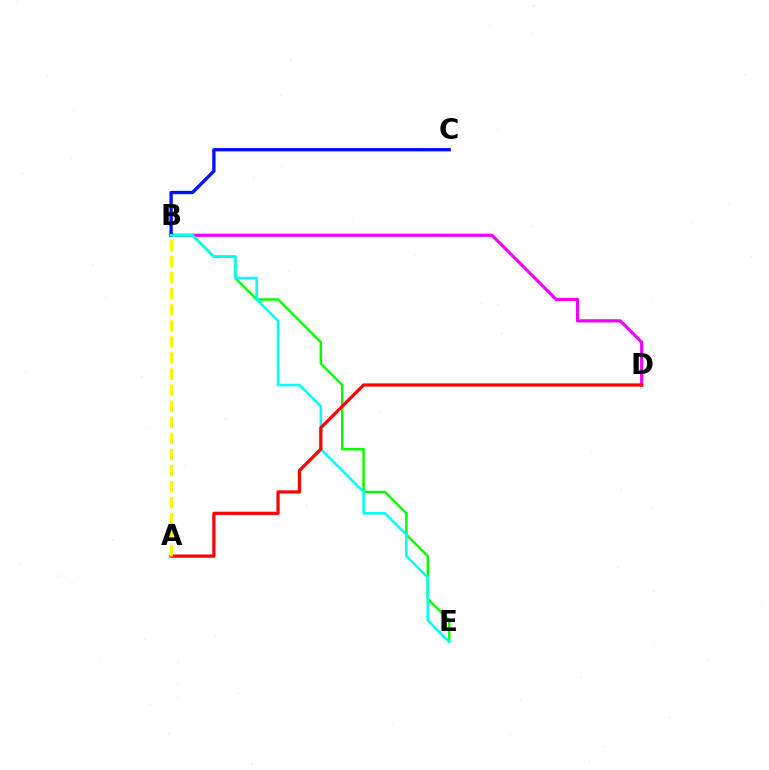{('B', 'D'): [{'color': '#ee00ff', 'line_style': 'solid', 'thickness': 2.28}], ('B', 'C'): [{'color': '#0010ff', 'line_style': 'solid', 'thickness': 2.4}], ('B', 'E'): [{'color': '#08ff00', 'line_style': 'solid', 'thickness': 1.77}, {'color': '#00fff6', 'line_style': 'solid', 'thickness': 1.84}], ('A', 'D'): [{'color': '#ff0000', 'line_style': 'solid', 'thickness': 2.32}], ('A', 'B'): [{'color': '#fcf500', 'line_style': 'dashed', 'thickness': 2.18}]}